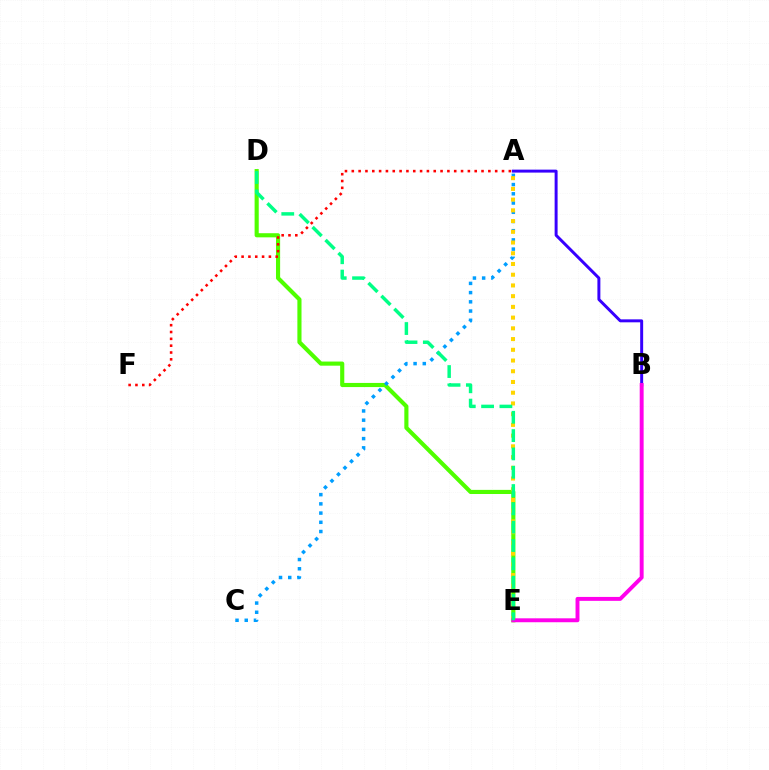{('D', 'E'): [{'color': '#4fff00', 'line_style': 'solid', 'thickness': 2.97}, {'color': '#00ff86', 'line_style': 'dashed', 'thickness': 2.49}], ('A', 'B'): [{'color': '#3700ff', 'line_style': 'solid', 'thickness': 2.13}], ('A', 'C'): [{'color': '#009eff', 'line_style': 'dotted', 'thickness': 2.5}], ('A', 'E'): [{'color': '#ffd500', 'line_style': 'dotted', 'thickness': 2.91}], ('A', 'F'): [{'color': '#ff0000', 'line_style': 'dotted', 'thickness': 1.86}], ('B', 'E'): [{'color': '#ff00ed', 'line_style': 'solid', 'thickness': 2.83}]}